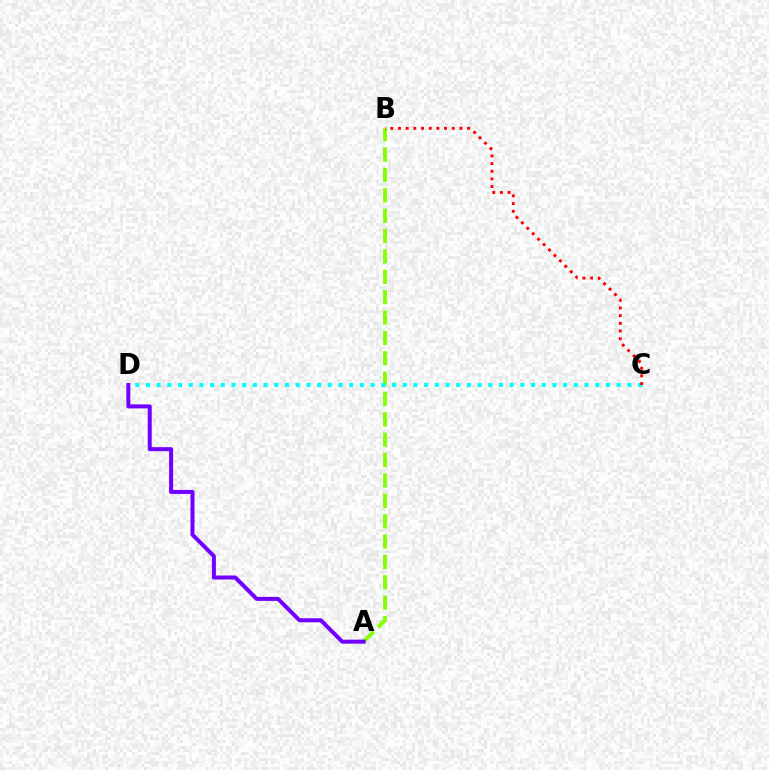{('A', 'B'): [{'color': '#84ff00', 'line_style': 'dashed', 'thickness': 2.77}], ('C', 'D'): [{'color': '#00fff6', 'line_style': 'dotted', 'thickness': 2.91}], ('B', 'C'): [{'color': '#ff0000', 'line_style': 'dotted', 'thickness': 2.09}], ('A', 'D'): [{'color': '#7200ff', 'line_style': 'solid', 'thickness': 2.89}]}